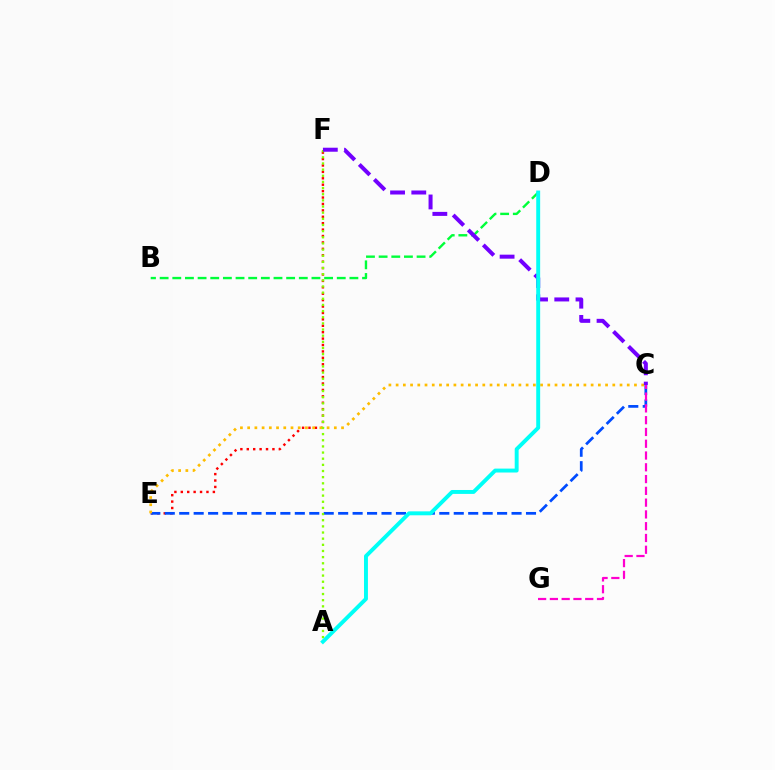{('E', 'F'): [{'color': '#ff0000', 'line_style': 'dotted', 'thickness': 1.74}], ('C', 'E'): [{'color': '#004bff', 'line_style': 'dashed', 'thickness': 1.96}, {'color': '#ffbd00', 'line_style': 'dotted', 'thickness': 1.96}], ('B', 'D'): [{'color': '#00ff39', 'line_style': 'dashed', 'thickness': 1.72}], ('A', 'F'): [{'color': '#84ff00', 'line_style': 'dotted', 'thickness': 1.67}], ('C', 'F'): [{'color': '#7200ff', 'line_style': 'dashed', 'thickness': 2.88}], ('C', 'G'): [{'color': '#ff00cf', 'line_style': 'dashed', 'thickness': 1.6}], ('A', 'D'): [{'color': '#00fff6', 'line_style': 'solid', 'thickness': 2.82}]}